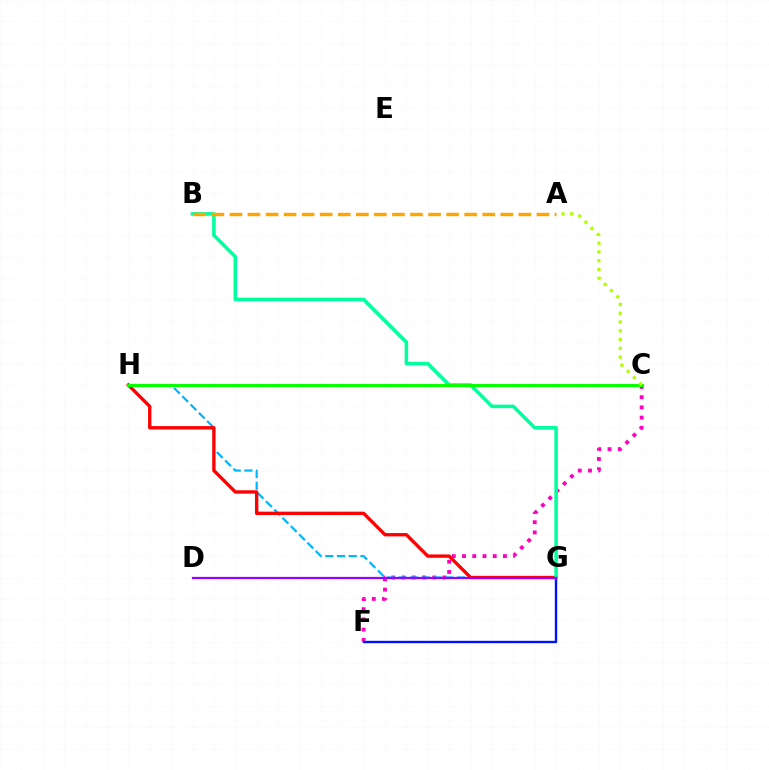{('C', 'F'): [{'color': '#ff00bd', 'line_style': 'dotted', 'thickness': 2.78}], ('G', 'H'): [{'color': '#00b5ff', 'line_style': 'dashed', 'thickness': 1.59}, {'color': '#ff0000', 'line_style': 'solid', 'thickness': 2.41}], ('F', 'G'): [{'color': '#0010ff', 'line_style': 'solid', 'thickness': 1.71}], ('B', 'G'): [{'color': '#00ff9d', 'line_style': 'solid', 'thickness': 2.54}], ('C', 'H'): [{'color': '#08ff00', 'line_style': 'solid', 'thickness': 2.24}], ('A', 'B'): [{'color': '#ffa500', 'line_style': 'dashed', 'thickness': 2.45}], ('D', 'G'): [{'color': '#9b00ff', 'line_style': 'solid', 'thickness': 1.6}], ('A', 'C'): [{'color': '#b3ff00', 'line_style': 'dotted', 'thickness': 2.38}]}